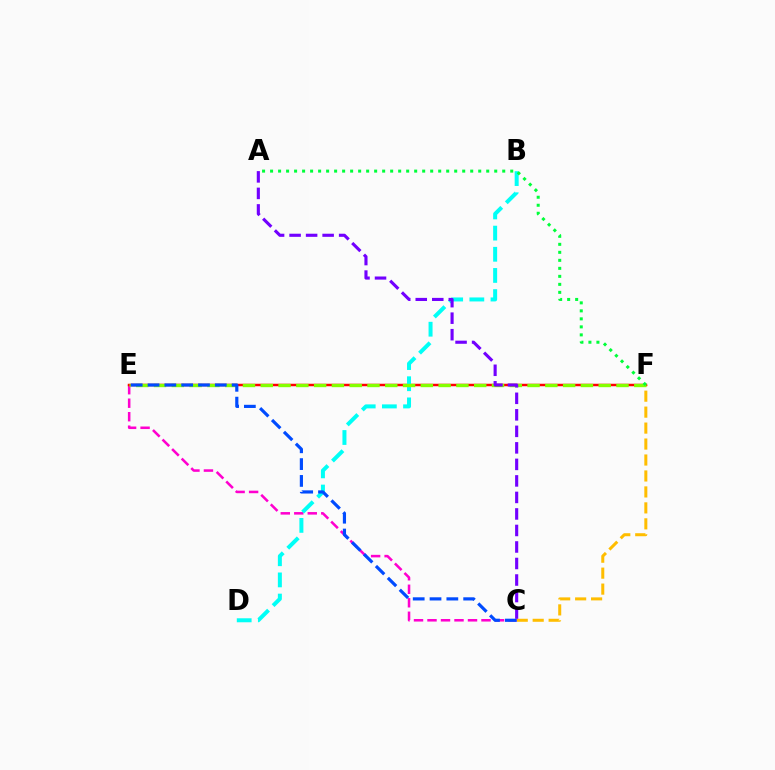{('C', 'F'): [{'color': '#ffbd00', 'line_style': 'dashed', 'thickness': 2.17}], ('C', 'E'): [{'color': '#ff00cf', 'line_style': 'dashed', 'thickness': 1.83}, {'color': '#004bff', 'line_style': 'dashed', 'thickness': 2.28}], ('E', 'F'): [{'color': '#ff0000', 'line_style': 'solid', 'thickness': 1.79}, {'color': '#84ff00', 'line_style': 'dashed', 'thickness': 2.42}], ('B', 'D'): [{'color': '#00fff6', 'line_style': 'dashed', 'thickness': 2.87}], ('A', 'C'): [{'color': '#7200ff', 'line_style': 'dashed', 'thickness': 2.24}], ('A', 'F'): [{'color': '#00ff39', 'line_style': 'dotted', 'thickness': 2.18}]}